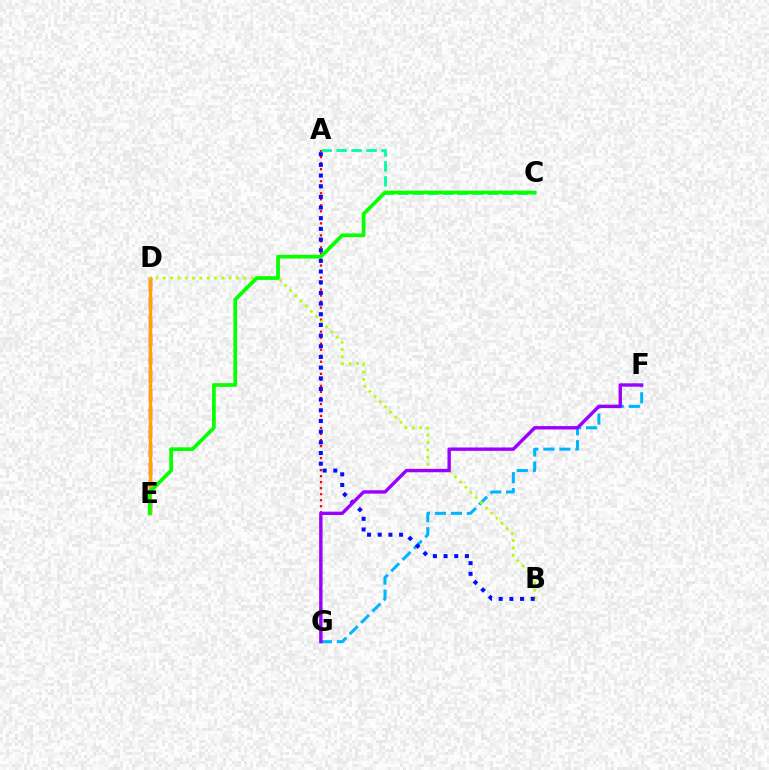{('F', 'G'): [{'color': '#00b5ff', 'line_style': 'dashed', 'thickness': 2.18}, {'color': '#9b00ff', 'line_style': 'solid', 'thickness': 2.43}], ('D', 'E'): [{'color': '#ff00bd', 'line_style': 'dashed', 'thickness': 2.5}, {'color': '#ffa500', 'line_style': 'solid', 'thickness': 2.42}], ('A', 'G'): [{'color': '#ff0000', 'line_style': 'dotted', 'thickness': 1.64}], ('A', 'C'): [{'color': '#00ff9d', 'line_style': 'dashed', 'thickness': 2.03}], ('B', 'D'): [{'color': '#b3ff00', 'line_style': 'dotted', 'thickness': 1.98}], ('C', 'E'): [{'color': '#08ff00', 'line_style': 'solid', 'thickness': 2.66}], ('A', 'B'): [{'color': '#0010ff', 'line_style': 'dotted', 'thickness': 2.9}]}